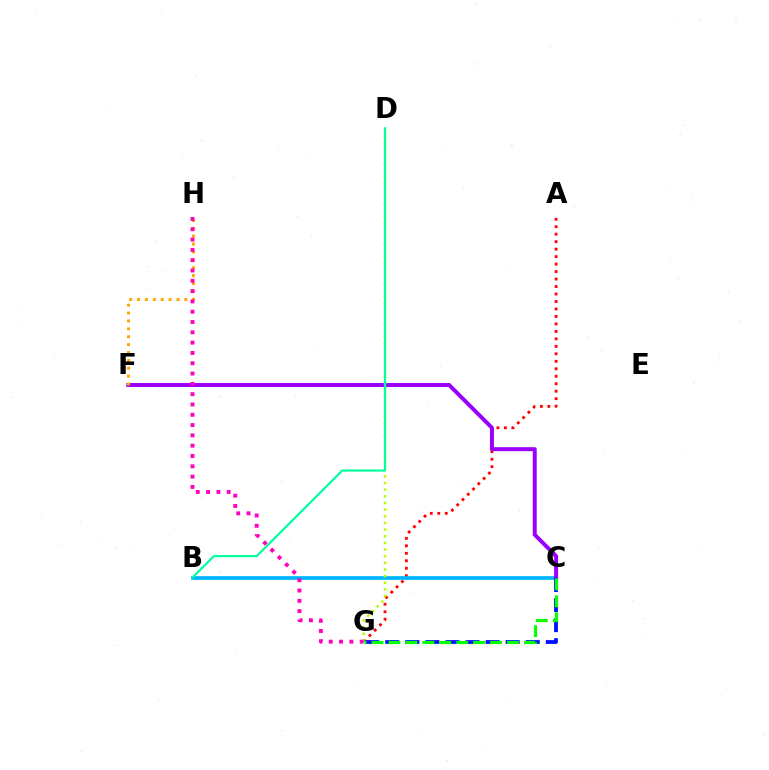{('A', 'G'): [{'color': '#ff0000', 'line_style': 'dotted', 'thickness': 2.03}], ('B', 'C'): [{'color': '#00b5ff', 'line_style': 'solid', 'thickness': 2.67}], ('C', 'F'): [{'color': '#9b00ff', 'line_style': 'solid', 'thickness': 2.87}], ('D', 'G'): [{'color': '#b3ff00', 'line_style': 'dotted', 'thickness': 1.81}], ('B', 'D'): [{'color': '#00ff9d', 'line_style': 'solid', 'thickness': 1.56}], ('F', 'H'): [{'color': '#ffa500', 'line_style': 'dotted', 'thickness': 2.14}], ('C', 'G'): [{'color': '#0010ff', 'line_style': 'dashed', 'thickness': 2.73}, {'color': '#08ff00', 'line_style': 'dashed', 'thickness': 2.3}], ('G', 'H'): [{'color': '#ff00bd', 'line_style': 'dotted', 'thickness': 2.8}]}